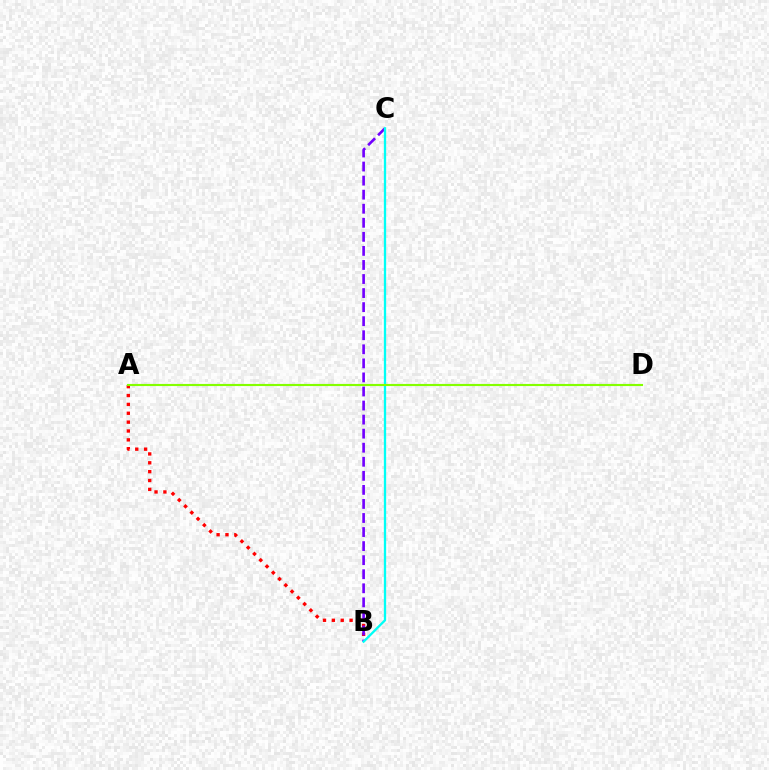{('A', 'B'): [{'color': '#ff0000', 'line_style': 'dotted', 'thickness': 2.41}], ('B', 'C'): [{'color': '#7200ff', 'line_style': 'dashed', 'thickness': 1.91}, {'color': '#00fff6', 'line_style': 'solid', 'thickness': 1.66}], ('A', 'D'): [{'color': '#84ff00', 'line_style': 'solid', 'thickness': 1.54}]}